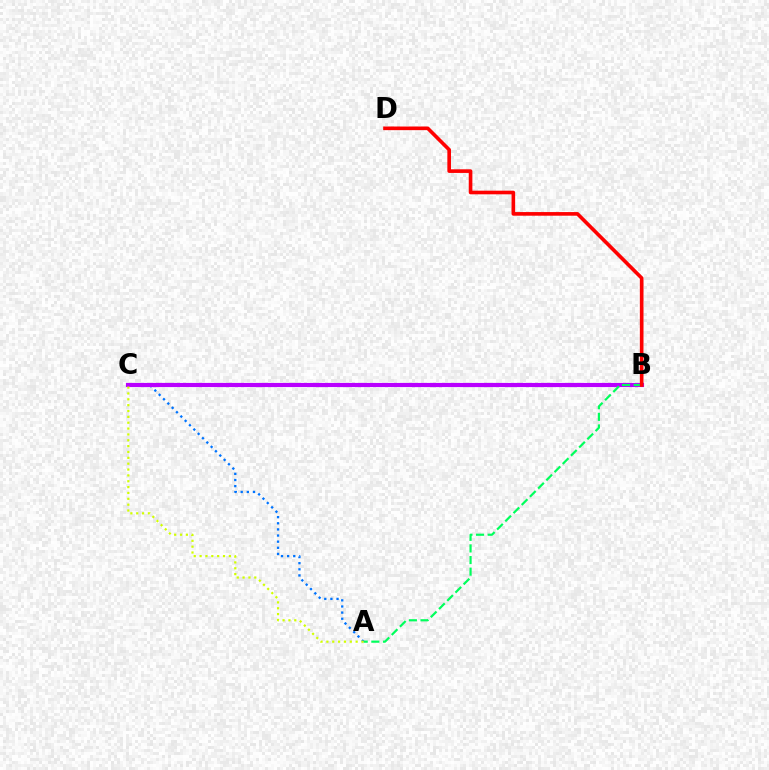{('A', 'C'): [{'color': '#0074ff', 'line_style': 'dotted', 'thickness': 1.67}, {'color': '#d1ff00', 'line_style': 'dotted', 'thickness': 1.59}], ('B', 'C'): [{'color': '#b900ff', 'line_style': 'solid', 'thickness': 2.99}], ('A', 'B'): [{'color': '#00ff5c', 'line_style': 'dashed', 'thickness': 1.58}], ('B', 'D'): [{'color': '#ff0000', 'line_style': 'solid', 'thickness': 2.62}]}